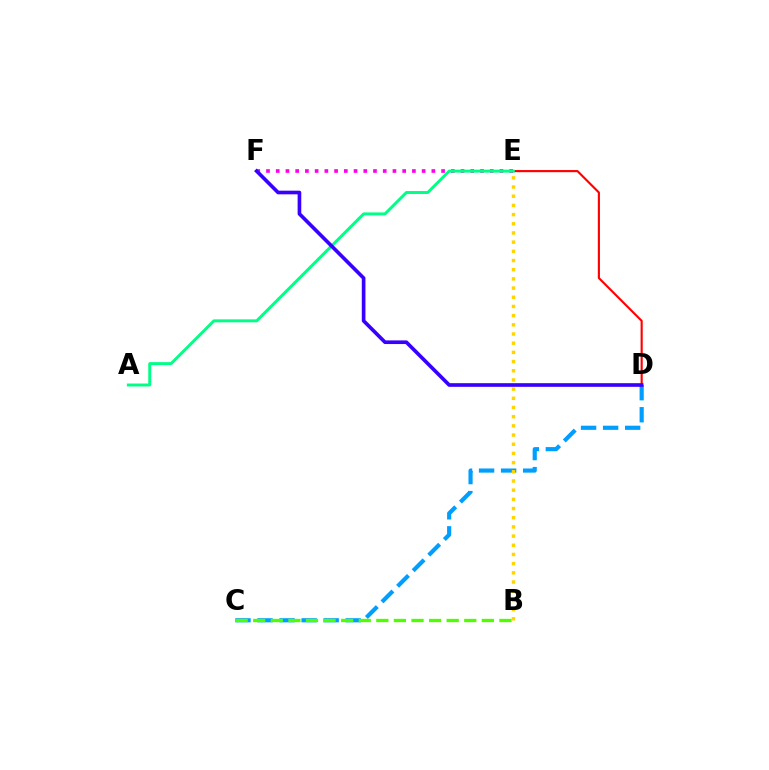{('E', 'F'): [{'color': '#ff00ed', 'line_style': 'dotted', 'thickness': 2.64}], ('D', 'E'): [{'color': '#ff0000', 'line_style': 'solid', 'thickness': 1.53}], ('A', 'E'): [{'color': '#00ff86', 'line_style': 'solid', 'thickness': 2.12}], ('C', 'D'): [{'color': '#009eff', 'line_style': 'dashed', 'thickness': 2.99}], ('B', 'E'): [{'color': '#ffd500', 'line_style': 'dotted', 'thickness': 2.5}], ('D', 'F'): [{'color': '#3700ff', 'line_style': 'solid', 'thickness': 2.63}], ('B', 'C'): [{'color': '#4fff00', 'line_style': 'dashed', 'thickness': 2.39}]}